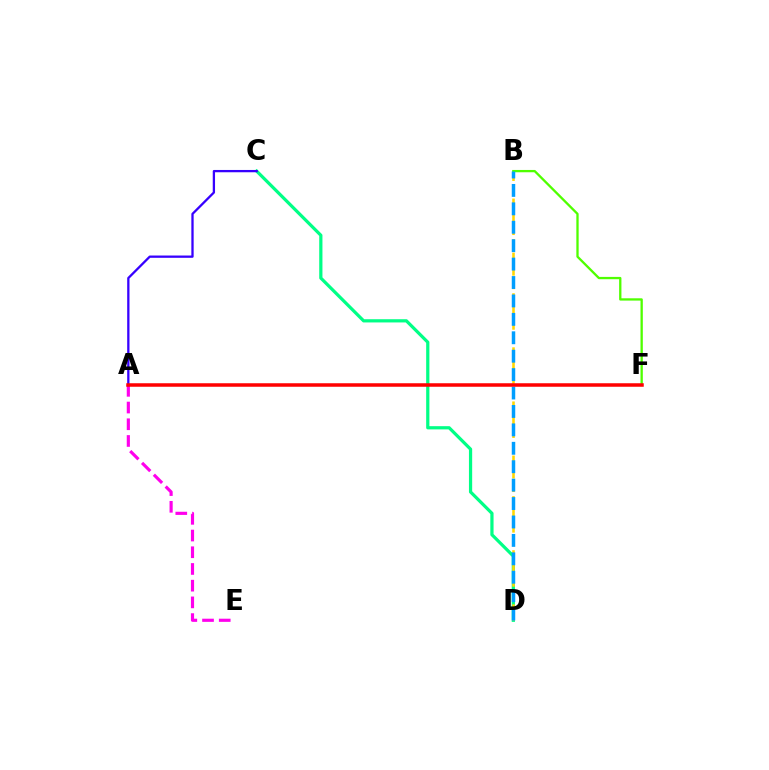{('C', 'D'): [{'color': '#00ff86', 'line_style': 'solid', 'thickness': 2.32}], ('B', 'D'): [{'color': '#ffd500', 'line_style': 'dashed', 'thickness': 1.84}, {'color': '#009eff', 'line_style': 'dashed', 'thickness': 2.5}], ('B', 'F'): [{'color': '#4fff00', 'line_style': 'solid', 'thickness': 1.66}], ('A', 'E'): [{'color': '#ff00ed', 'line_style': 'dashed', 'thickness': 2.27}], ('A', 'C'): [{'color': '#3700ff', 'line_style': 'solid', 'thickness': 1.65}], ('A', 'F'): [{'color': '#ff0000', 'line_style': 'solid', 'thickness': 2.53}]}